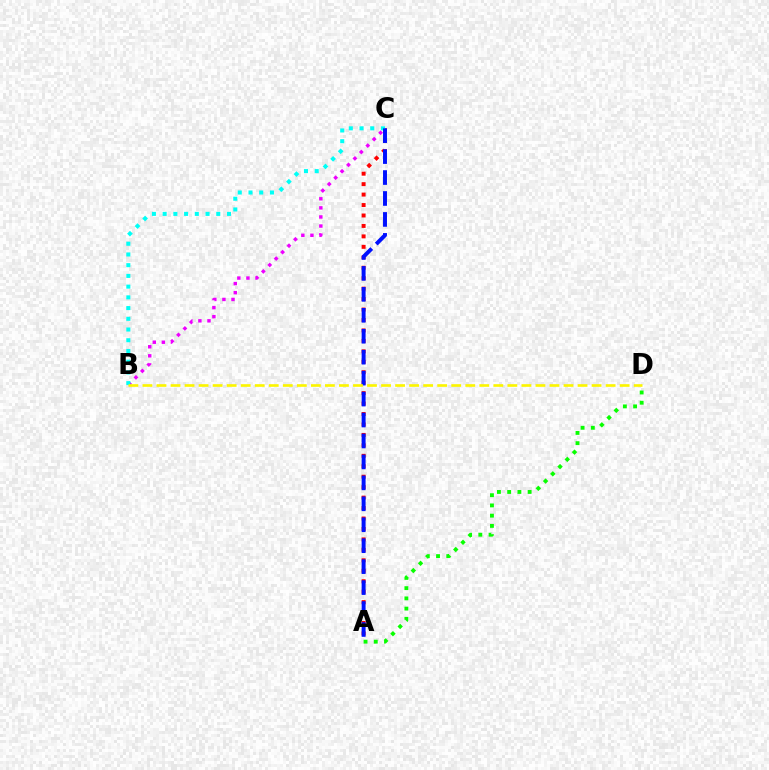{('A', 'C'): [{'color': '#ff0000', 'line_style': 'dotted', 'thickness': 2.84}, {'color': '#0010ff', 'line_style': 'dashed', 'thickness': 2.85}], ('B', 'C'): [{'color': '#ee00ff', 'line_style': 'dotted', 'thickness': 2.47}, {'color': '#00fff6', 'line_style': 'dotted', 'thickness': 2.91}], ('A', 'D'): [{'color': '#08ff00', 'line_style': 'dotted', 'thickness': 2.78}], ('B', 'D'): [{'color': '#fcf500', 'line_style': 'dashed', 'thickness': 1.91}]}